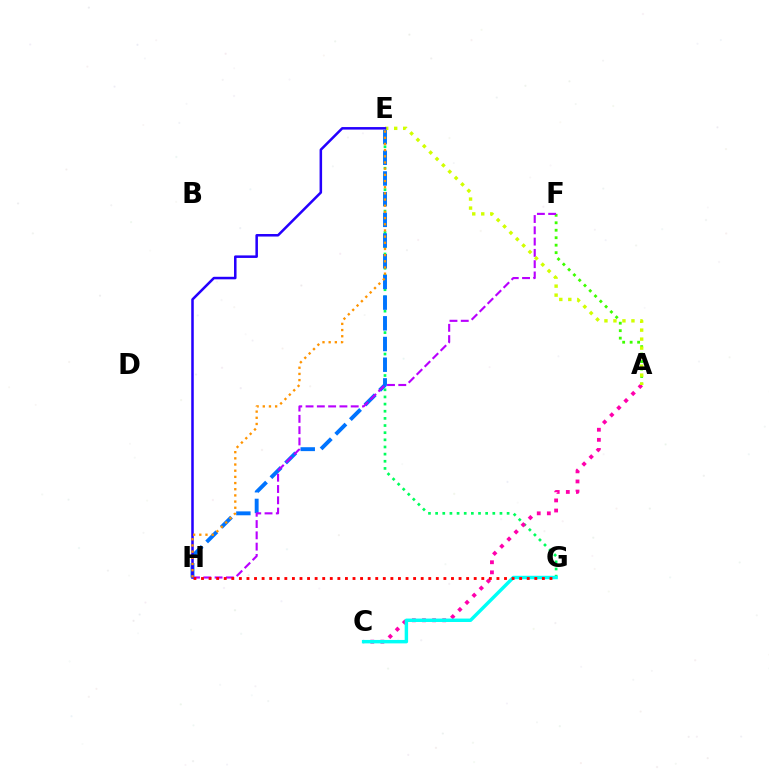{('E', 'G'): [{'color': '#00ff5c', 'line_style': 'dotted', 'thickness': 1.94}], ('E', 'H'): [{'color': '#0074ff', 'line_style': 'dashed', 'thickness': 2.81}, {'color': '#2500ff', 'line_style': 'solid', 'thickness': 1.82}, {'color': '#ff9400', 'line_style': 'dotted', 'thickness': 1.68}], ('A', 'C'): [{'color': '#ff00ac', 'line_style': 'dotted', 'thickness': 2.74}], ('C', 'G'): [{'color': '#00fff6', 'line_style': 'solid', 'thickness': 2.47}], ('A', 'F'): [{'color': '#3dff00', 'line_style': 'dotted', 'thickness': 2.03}], ('F', 'H'): [{'color': '#b900ff', 'line_style': 'dashed', 'thickness': 1.53}], ('G', 'H'): [{'color': '#ff0000', 'line_style': 'dotted', 'thickness': 2.06}], ('A', 'E'): [{'color': '#d1ff00', 'line_style': 'dotted', 'thickness': 2.45}]}